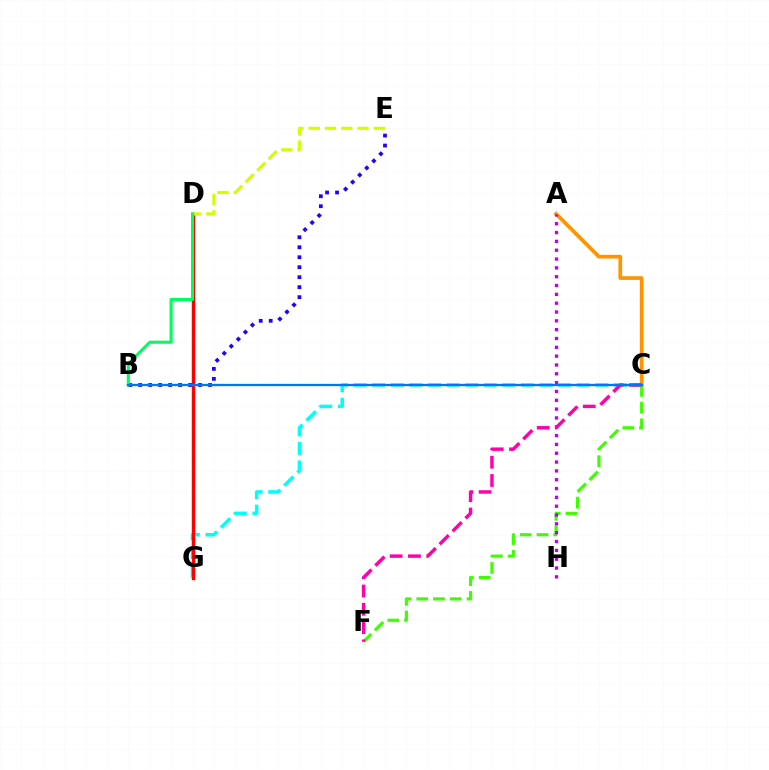{('C', 'G'): [{'color': '#00fff6', 'line_style': 'dashed', 'thickness': 2.53}], ('D', 'G'): [{'color': '#ff0000', 'line_style': 'solid', 'thickness': 2.46}], ('D', 'E'): [{'color': '#d1ff00', 'line_style': 'dashed', 'thickness': 2.21}], ('A', 'C'): [{'color': '#ff9400', 'line_style': 'solid', 'thickness': 2.67}], ('C', 'F'): [{'color': '#3dff00', 'line_style': 'dashed', 'thickness': 2.28}, {'color': '#ff00ac', 'line_style': 'dashed', 'thickness': 2.49}], ('A', 'H'): [{'color': '#b900ff', 'line_style': 'dotted', 'thickness': 2.4}], ('B', 'E'): [{'color': '#2500ff', 'line_style': 'dotted', 'thickness': 2.71}], ('B', 'D'): [{'color': '#00ff5c', 'line_style': 'solid', 'thickness': 2.21}], ('B', 'C'): [{'color': '#0074ff', 'line_style': 'solid', 'thickness': 1.66}]}